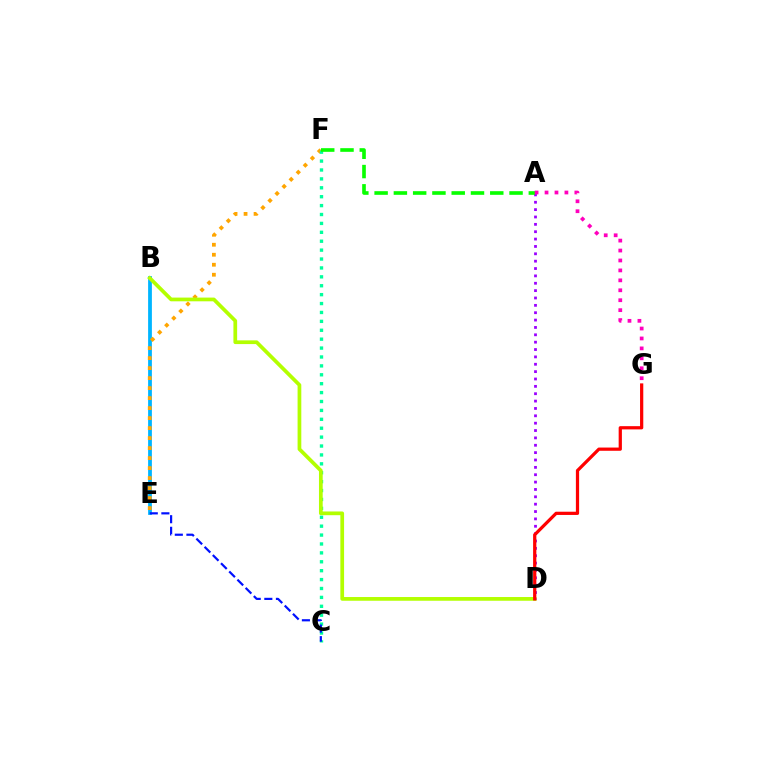{('B', 'E'): [{'color': '#00b5ff', 'line_style': 'solid', 'thickness': 2.72}], ('E', 'F'): [{'color': '#ffa500', 'line_style': 'dotted', 'thickness': 2.72}], ('C', 'F'): [{'color': '#00ff9d', 'line_style': 'dotted', 'thickness': 2.42}], ('C', 'E'): [{'color': '#0010ff', 'line_style': 'dashed', 'thickness': 1.58}], ('B', 'D'): [{'color': '#b3ff00', 'line_style': 'solid', 'thickness': 2.68}], ('A', 'D'): [{'color': '#9b00ff', 'line_style': 'dotted', 'thickness': 2.0}], ('D', 'G'): [{'color': '#ff0000', 'line_style': 'solid', 'thickness': 2.33}], ('A', 'F'): [{'color': '#08ff00', 'line_style': 'dashed', 'thickness': 2.62}], ('A', 'G'): [{'color': '#ff00bd', 'line_style': 'dotted', 'thickness': 2.7}]}